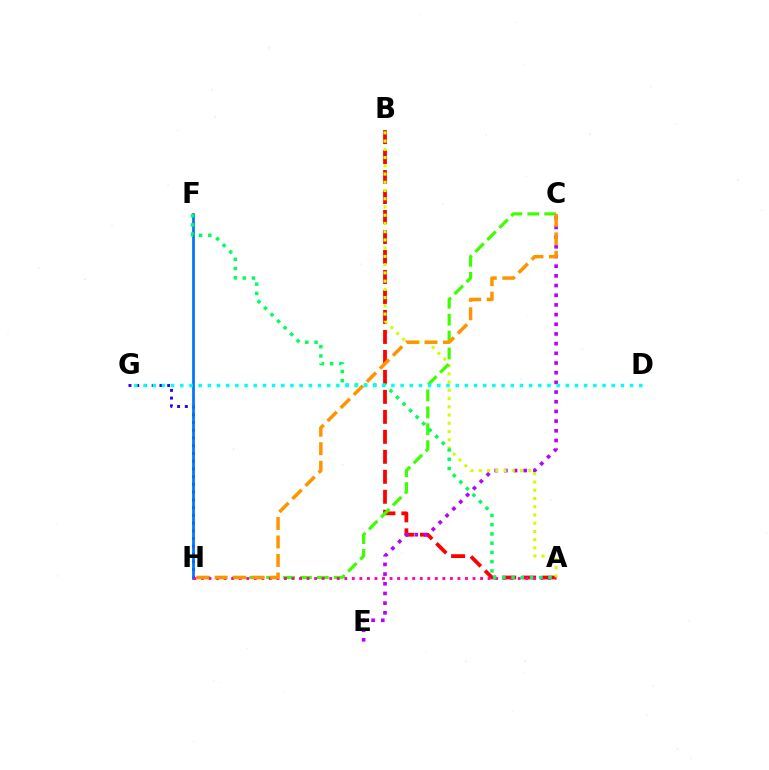{('G', 'H'): [{'color': '#2500ff', 'line_style': 'dotted', 'thickness': 2.1}], ('A', 'B'): [{'color': '#ff0000', 'line_style': 'dashed', 'thickness': 2.71}, {'color': '#d1ff00', 'line_style': 'dotted', 'thickness': 2.24}], ('C', 'E'): [{'color': '#b900ff', 'line_style': 'dotted', 'thickness': 2.63}], ('C', 'H'): [{'color': '#3dff00', 'line_style': 'dashed', 'thickness': 2.3}, {'color': '#ff9400', 'line_style': 'dashed', 'thickness': 2.51}], ('F', 'H'): [{'color': '#0074ff', 'line_style': 'solid', 'thickness': 1.96}], ('A', 'H'): [{'color': '#ff00ac', 'line_style': 'dotted', 'thickness': 2.05}], ('A', 'F'): [{'color': '#00ff5c', 'line_style': 'dotted', 'thickness': 2.51}], ('D', 'G'): [{'color': '#00fff6', 'line_style': 'dotted', 'thickness': 2.49}]}